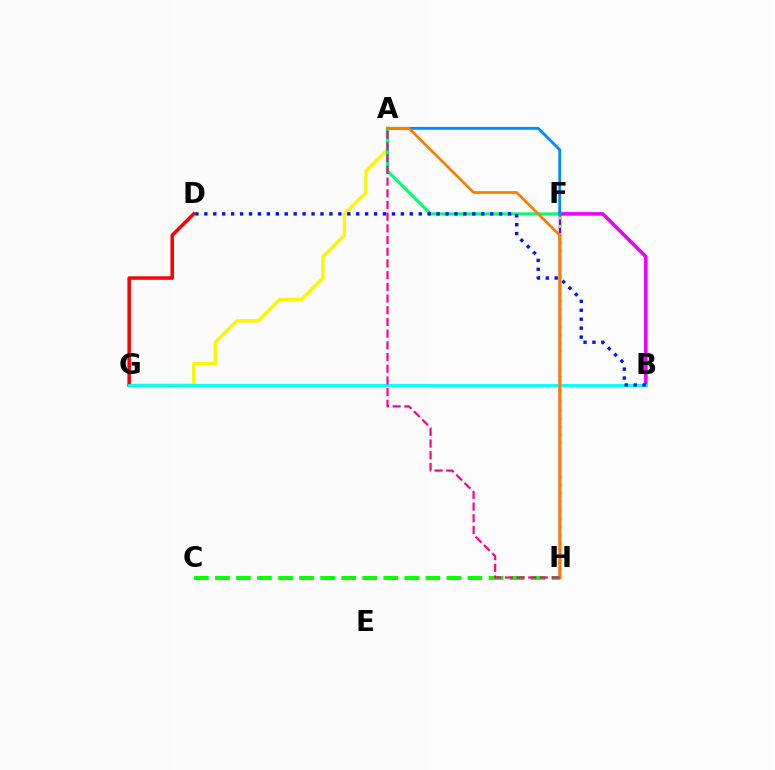{('F', 'H'): [{'color': '#7200ff', 'line_style': 'solid', 'thickness': 1.77}, {'color': '#84ff00', 'line_style': 'dotted', 'thickness': 2.27}], ('B', 'F'): [{'color': '#ee00ff', 'line_style': 'solid', 'thickness': 2.58}], ('A', 'G'): [{'color': '#fcf500', 'line_style': 'solid', 'thickness': 2.4}], ('D', 'G'): [{'color': '#ff0000', 'line_style': 'solid', 'thickness': 2.52}], ('A', 'F'): [{'color': '#00ff74', 'line_style': 'solid', 'thickness': 2.25}, {'color': '#008cff', 'line_style': 'solid', 'thickness': 2.04}], ('B', 'G'): [{'color': '#00fff6', 'line_style': 'solid', 'thickness': 2.05}], ('A', 'H'): [{'color': '#ff7c00', 'line_style': 'solid', 'thickness': 1.96}, {'color': '#ff0094', 'line_style': 'dashed', 'thickness': 1.59}], ('C', 'H'): [{'color': '#08ff00', 'line_style': 'dashed', 'thickness': 2.86}], ('B', 'D'): [{'color': '#0010ff', 'line_style': 'dotted', 'thickness': 2.43}]}